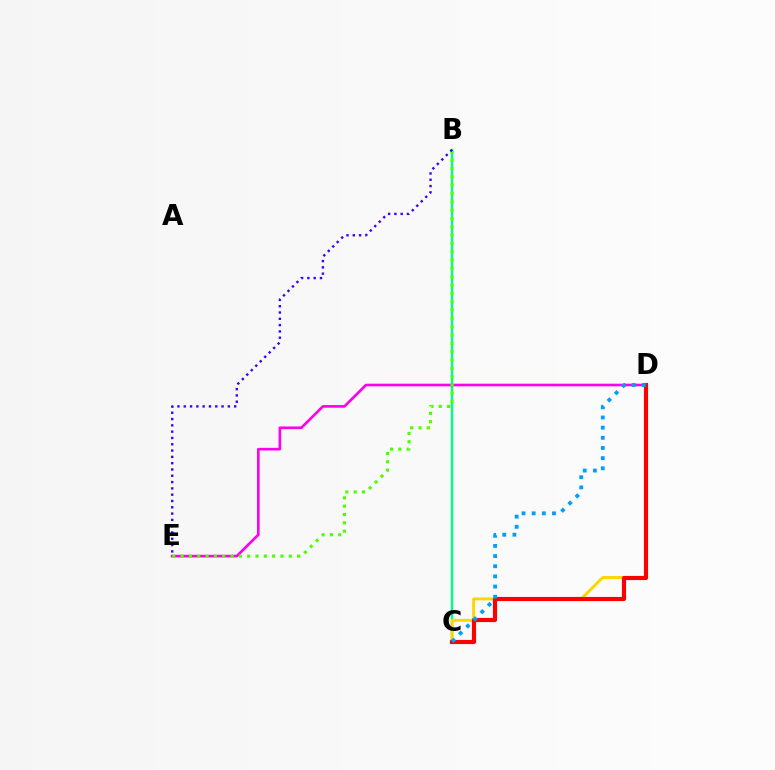{('B', 'C'): [{'color': '#00ff86', 'line_style': 'solid', 'thickness': 1.75}], ('D', 'E'): [{'color': '#ff00ed', 'line_style': 'solid', 'thickness': 1.9}], ('C', 'D'): [{'color': '#ffd500', 'line_style': 'solid', 'thickness': 2.11}, {'color': '#ff0000', 'line_style': 'solid', 'thickness': 2.98}, {'color': '#009eff', 'line_style': 'dotted', 'thickness': 2.76}], ('B', 'E'): [{'color': '#4fff00', 'line_style': 'dotted', 'thickness': 2.26}, {'color': '#3700ff', 'line_style': 'dotted', 'thickness': 1.71}]}